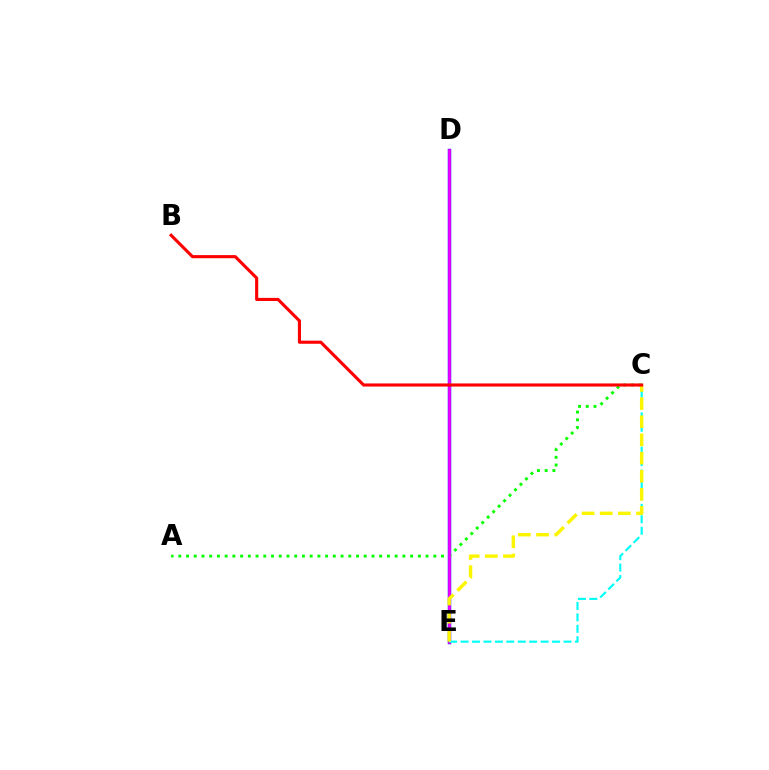{('D', 'E'): [{'color': '#0010ff', 'line_style': 'solid', 'thickness': 2.48}, {'color': '#ee00ff', 'line_style': 'solid', 'thickness': 2.01}], ('A', 'C'): [{'color': '#08ff00', 'line_style': 'dotted', 'thickness': 2.1}], ('C', 'E'): [{'color': '#00fff6', 'line_style': 'dashed', 'thickness': 1.55}, {'color': '#fcf500', 'line_style': 'dashed', 'thickness': 2.46}], ('B', 'C'): [{'color': '#ff0000', 'line_style': 'solid', 'thickness': 2.24}]}